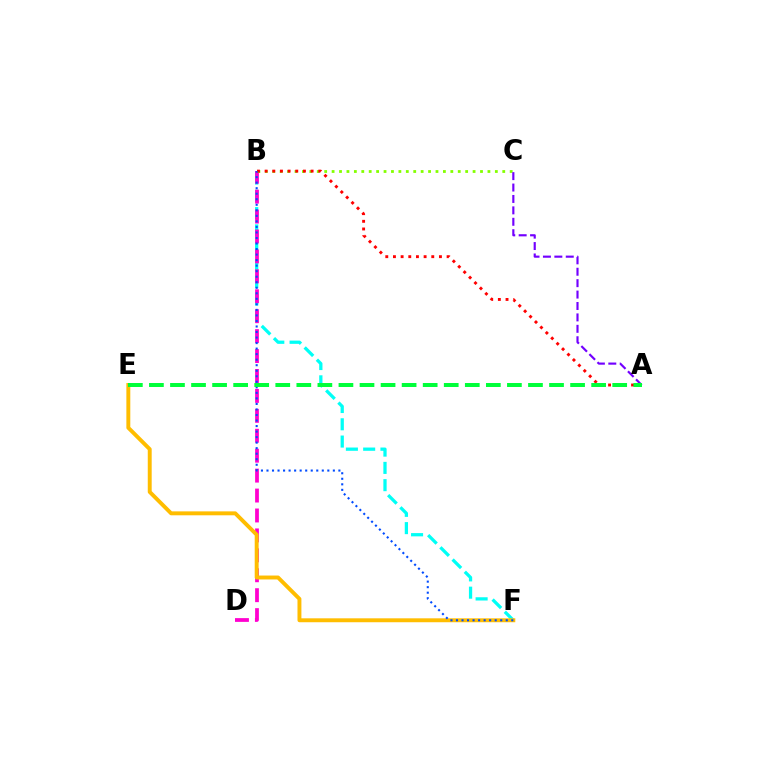{('B', 'F'): [{'color': '#00fff6', 'line_style': 'dashed', 'thickness': 2.35}, {'color': '#004bff', 'line_style': 'dotted', 'thickness': 1.5}], ('B', 'D'): [{'color': '#ff00cf', 'line_style': 'dashed', 'thickness': 2.71}], ('B', 'C'): [{'color': '#84ff00', 'line_style': 'dotted', 'thickness': 2.02}], ('E', 'F'): [{'color': '#ffbd00', 'line_style': 'solid', 'thickness': 2.82}], ('A', 'C'): [{'color': '#7200ff', 'line_style': 'dashed', 'thickness': 1.55}], ('A', 'B'): [{'color': '#ff0000', 'line_style': 'dotted', 'thickness': 2.08}], ('A', 'E'): [{'color': '#00ff39', 'line_style': 'dashed', 'thickness': 2.86}]}